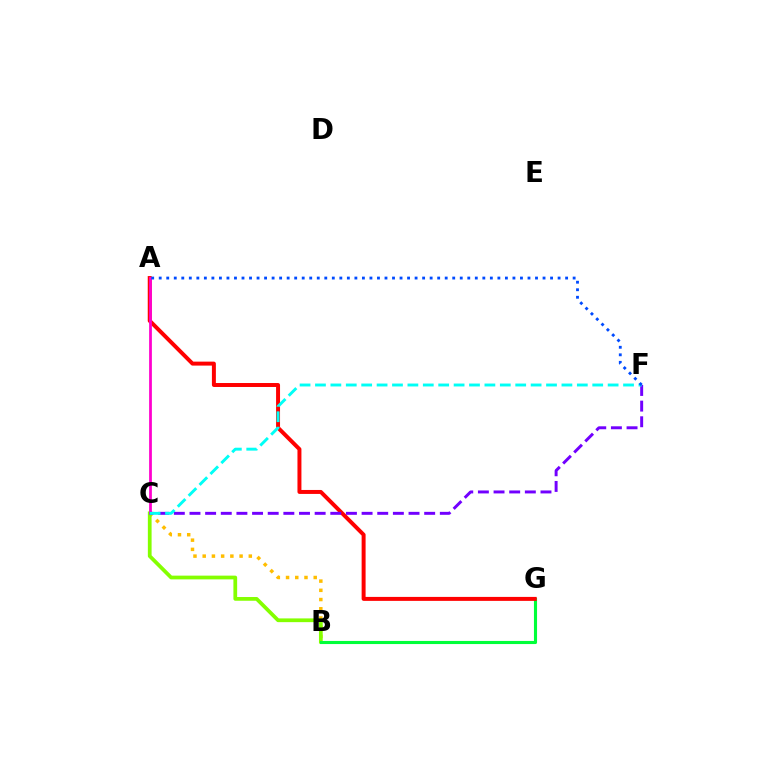{('B', 'C'): [{'color': '#ffbd00', 'line_style': 'dotted', 'thickness': 2.51}, {'color': '#84ff00', 'line_style': 'solid', 'thickness': 2.69}], ('B', 'G'): [{'color': '#00ff39', 'line_style': 'solid', 'thickness': 2.24}], ('A', 'G'): [{'color': '#ff0000', 'line_style': 'solid', 'thickness': 2.85}], ('A', 'C'): [{'color': '#ff00cf', 'line_style': 'solid', 'thickness': 1.98}], ('C', 'F'): [{'color': '#7200ff', 'line_style': 'dashed', 'thickness': 2.13}, {'color': '#00fff6', 'line_style': 'dashed', 'thickness': 2.09}], ('A', 'F'): [{'color': '#004bff', 'line_style': 'dotted', 'thickness': 2.04}]}